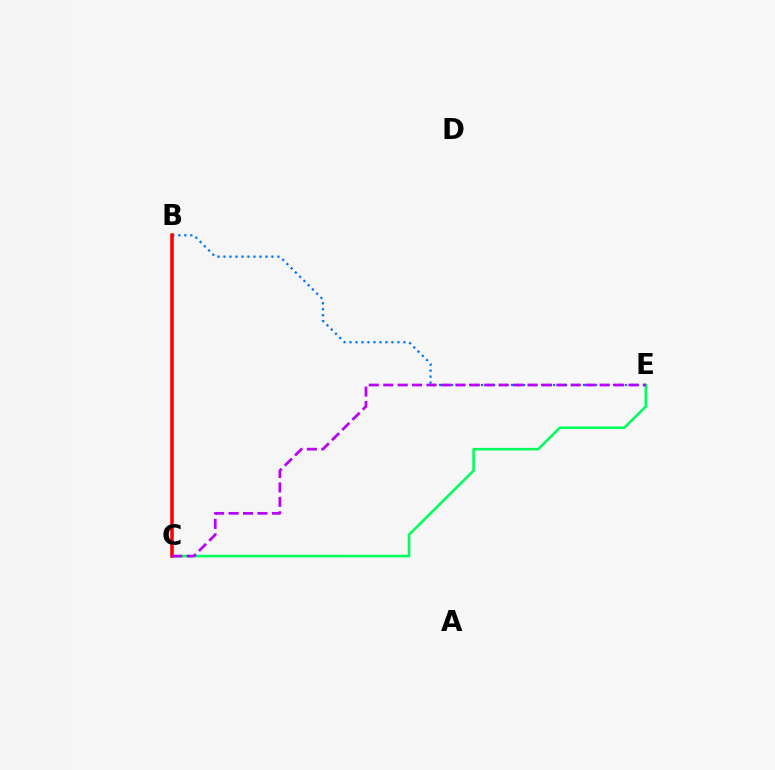{('C', 'E'): [{'color': '#00ff5c', 'line_style': 'solid', 'thickness': 1.86}, {'color': '#b900ff', 'line_style': 'dashed', 'thickness': 1.96}], ('B', 'C'): [{'color': '#d1ff00', 'line_style': 'dotted', 'thickness': 2.02}, {'color': '#ff0000', 'line_style': 'solid', 'thickness': 2.54}], ('B', 'E'): [{'color': '#0074ff', 'line_style': 'dotted', 'thickness': 1.63}]}